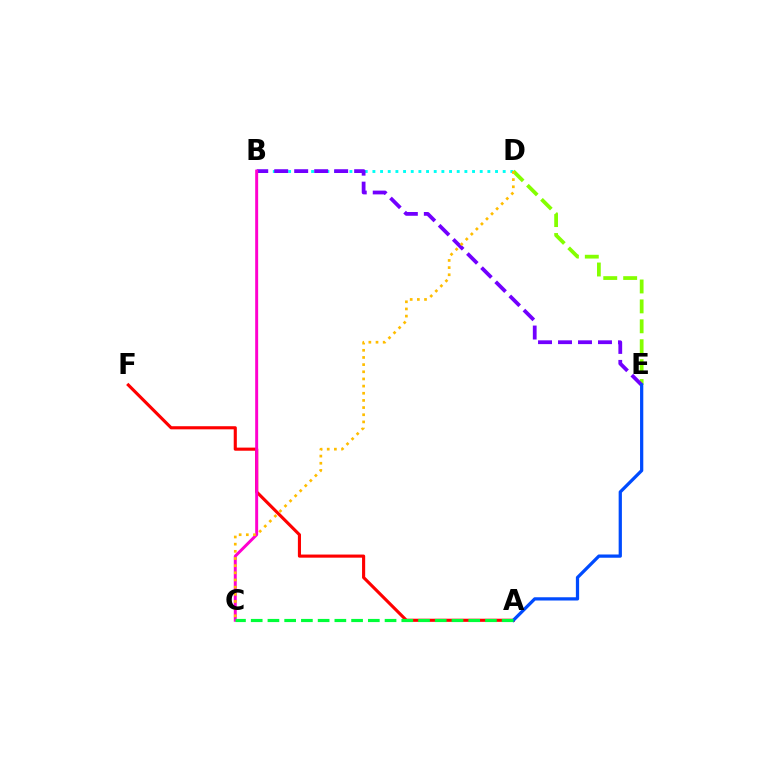{('B', 'D'): [{'color': '#00fff6', 'line_style': 'dotted', 'thickness': 2.08}], ('A', 'F'): [{'color': '#ff0000', 'line_style': 'solid', 'thickness': 2.25}], ('D', 'E'): [{'color': '#84ff00', 'line_style': 'dashed', 'thickness': 2.71}], ('B', 'E'): [{'color': '#7200ff', 'line_style': 'dashed', 'thickness': 2.72}], ('A', 'E'): [{'color': '#004bff', 'line_style': 'solid', 'thickness': 2.34}], ('B', 'C'): [{'color': '#ff00cf', 'line_style': 'solid', 'thickness': 2.13}], ('A', 'C'): [{'color': '#00ff39', 'line_style': 'dashed', 'thickness': 2.27}], ('C', 'D'): [{'color': '#ffbd00', 'line_style': 'dotted', 'thickness': 1.95}]}